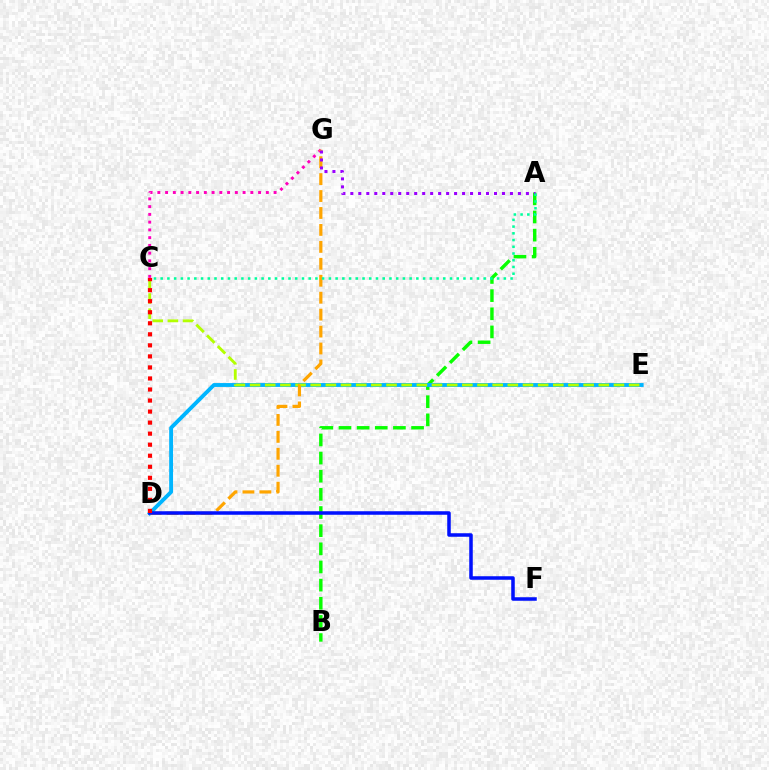{('C', 'G'): [{'color': '#ff00bd', 'line_style': 'dotted', 'thickness': 2.11}], ('A', 'B'): [{'color': '#08ff00', 'line_style': 'dashed', 'thickness': 2.47}], ('D', 'E'): [{'color': '#00b5ff', 'line_style': 'solid', 'thickness': 2.79}], ('C', 'E'): [{'color': '#b3ff00', 'line_style': 'dashed', 'thickness': 2.06}], ('D', 'G'): [{'color': '#ffa500', 'line_style': 'dashed', 'thickness': 2.3}], ('A', 'G'): [{'color': '#9b00ff', 'line_style': 'dotted', 'thickness': 2.17}], ('A', 'C'): [{'color': '#00ff9d', 'line_style': 'dotted', 'thickness': 1.83}], ('D', 'F'): [{'color': '#0010ff', 'line_style': 'solid', 'thickness': 2.54}], ('C', 'D'): [{'color': '#ff0000', 'line_style': 'dotted', 'thickness': 3.0}]}